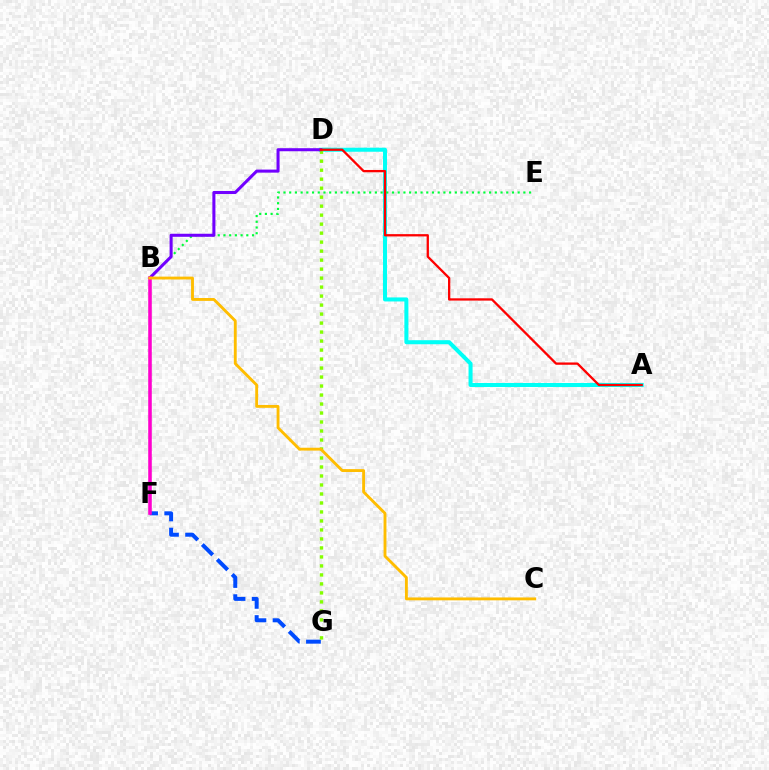{('F', 'G'): [{'color': '#004bff', 'line_style': 'dashed', 'thickness': 2.87}], ('A', 'D'): [{'color': '#00fff6', 'line_style': 'solid', 'thickness': 2.91}, {'color': '#ff0000', 'line_style': 'solid', 'thickness': 1.66}], ('D', 'G'): [{'color': '#84ff00', 'line_style': 'dotted', 'thickness': 2.44}], ('B', 'E'): [{'color': '#00ff39', 'line_style': 'dotted', 'thickness': 1.55}], ('B', 'D'): [{'color': '#7200ff', 'line_style': 'solid', 'thickness': 2.19}], ('B', 'F'): [{'color': '#ff00cf', 'line_style': 'solid', 'thickness': 2.57}], ('B', 'C'): [{'color': '#ffbd00', 'line_style': 'solid', 'thickness': 2.06}]}